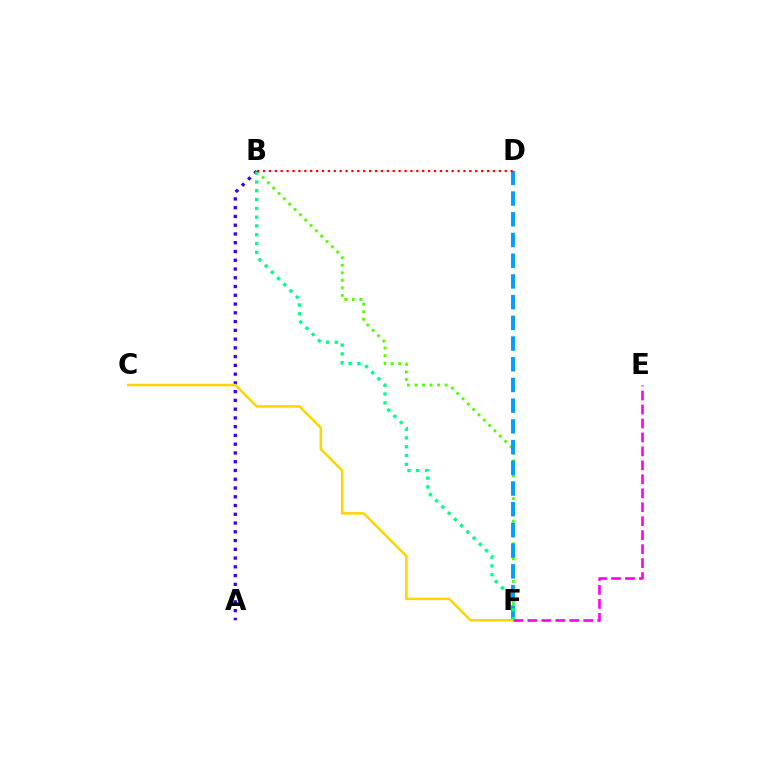{('B', 'F'): [{'color': '#4fff00', 'line_style': 'dotted', 'thickness': 2.05}, {'color': '#00ff86', 'line_style': 'dotted', 'thickness': 2.39}], ('D', 'F'): [{'color': '#009eff', 'line_style': 'dashed', 'thickness': 2.81}], ('A', 'B'): [{'color': '#3700ff', 'line_style': 'dotted', 'thickness': 2.38}], ('C', 'F'): [{'color': '#ffd500', 'line_style': 'solid', 'thickness': 1.81}], ('B', 'D'): [{'color': '#ff0000', 'line_style': 'dotted', 'thickness': 1.6}], ('E', 'F'): [{'color': '#ff00ed', 'line_style': 'dashed', 'thickness': 1.9}]}